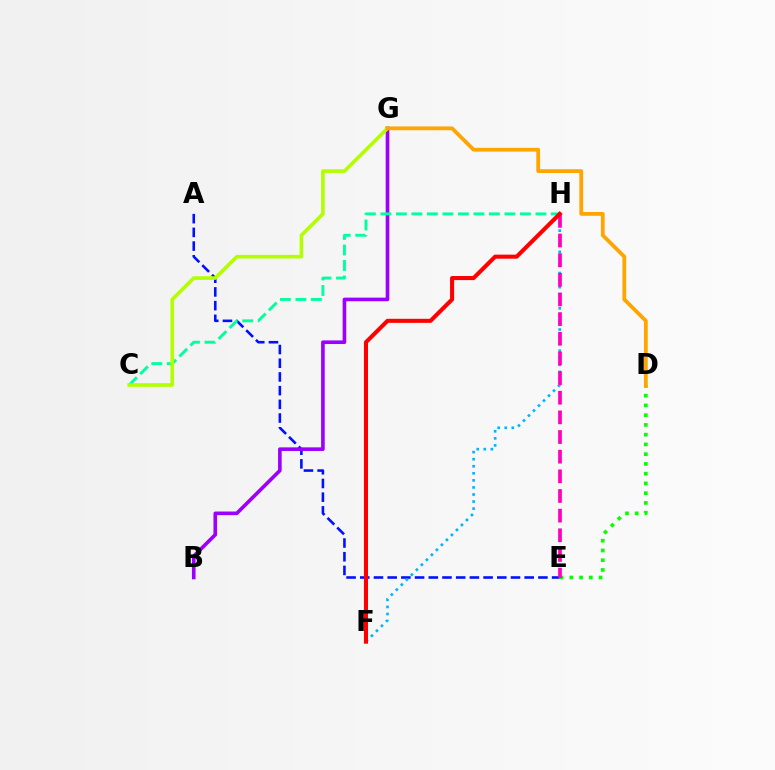{('A', 'E'): [{'color': '#0010ff', 'line_style': 'dashed', 'thickness': 1.86}], ('B', 'G'): [{'color': '#9b00ff', 'line_style': 'solid', 'thickness': 2.61}], ('C', 'H'): [{'color': '#00ff9d', 'line_style': 'dashed', 'thickness': 2.11}], ('D', 'E'): [{'color': '#08ff00', 'line_style': 'dotted', 'thickness': 2.65}], ('F', 'H'): [{'color': '#00b5ff', 'line_style': 'dotted', 'thickness': 1.92}, {'color': '#ff0000', 'line_style': 'solid', 'thickness': 2.93}], ('C', 'G'): [{'color': '#b3ff00', 'line_style': 'solid', 'thickness': 2.61}], ('D', 'G'): [{'color': '#ffa500', 'line_style': 'solid', 'thickness': 2.73}], ('E', 'H'): [{'color': '#ff00bd', 'line_style': 'dashed', 'thickness': 2.67}]}